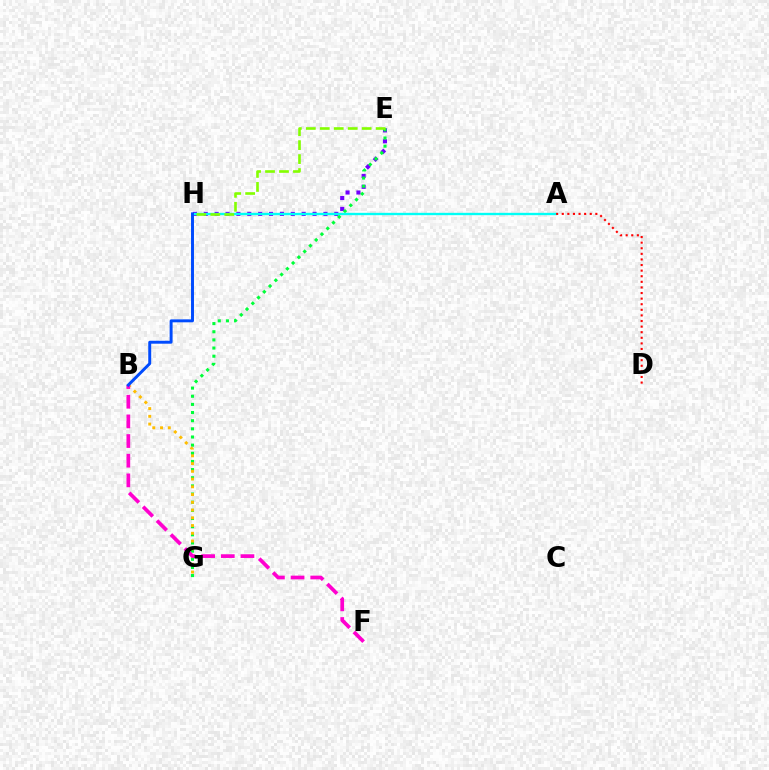{('E', 'H'): [{'color': '#7200ff', 'line_style': 'dotted', 'thickness': 2.96}, {'color': '#84ff00', 'line_style': 'dashed', 'thickness': 1.9}], ('E', 'G'): [{'color': '#00ff39', 'line_style': 'dotted', 'thickness': 2.21}], ('B', 'G'): [{'color': '#ffbd00', 'line_style': 'dotted', 'thickness': 2.1}], ('B', 'F'): [{'color': '#ff00cf', 'line_style': 'dashed', 'thickness': 2.67}], ('A', 'H'): [{'color': '#00fff6', 'line_style': 'solid', 'thickness': 1.7}], ('B', 'H'): [{'color': '#004bff', 'line_style': 'solid', 'thickness': 2.13}], ('A', 'D'): [{'color': '#ff0000', 'line_style': 'dotted', 'thickness': 1.52}]}